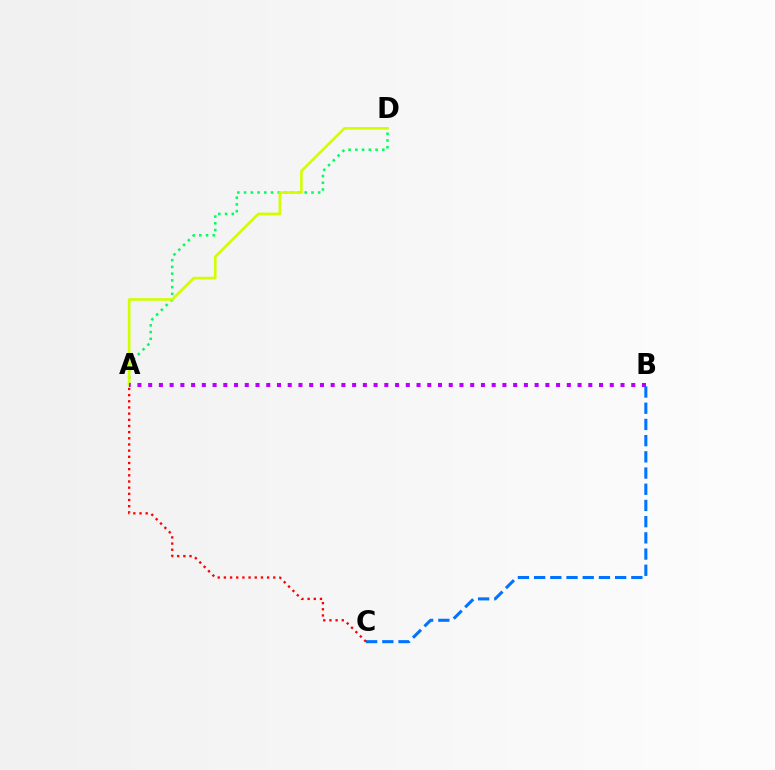{('A', 'D'): [{'color': '#00ff5c', 'line_style': 'dotted', 'thickness': 1.83}, {'color': '#d1ff00', 'line_style': 'solid', 'thickness': 1.87}], ('A', 'B'): [{'color': '#b900ff', 'line_style': 'dotted', 'thickness': 2.92}], ('B', 'C'): [{'color': '#0074ff', 'line_style': 'dashed', 'thickness': 2.2}], ('A', 'C'): [{'color': '#ff0000', 'line_style': 'dotted', 'thickness': 1.68}]}